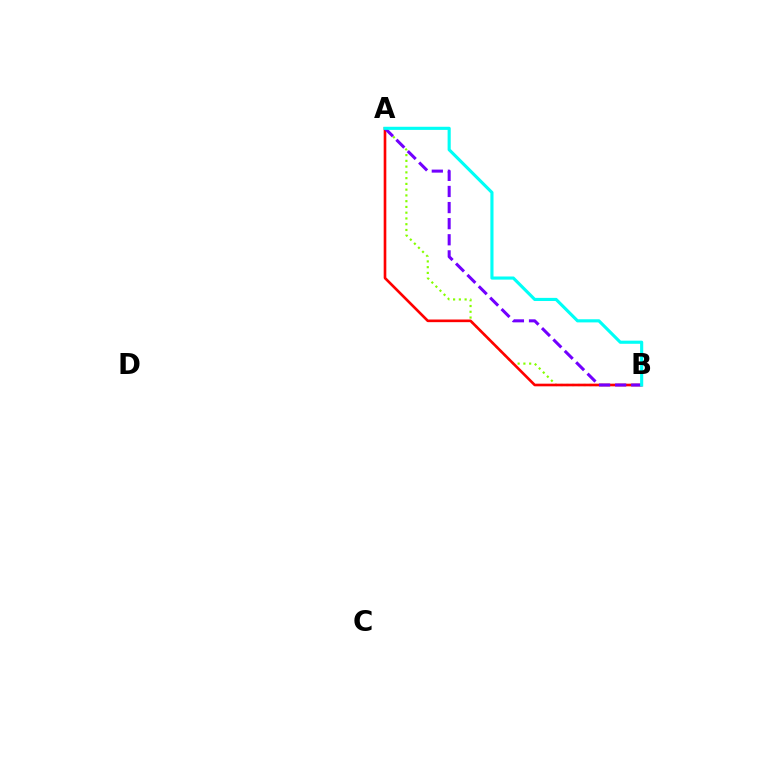{('A', 'B'): [{'color': '#84ff00', 'line_style': 'dotted', 'thickness': 1.56}, {'color': '#ff0000', 'line_style': 'solid', 'thickness': 1.9}, {'color': '#7200ff', 'line_style': 'dashed', 'thickness': 2.19}, {'color': '#00fff6', 'line_style': 'solid', 'thickness': 2.25}]}